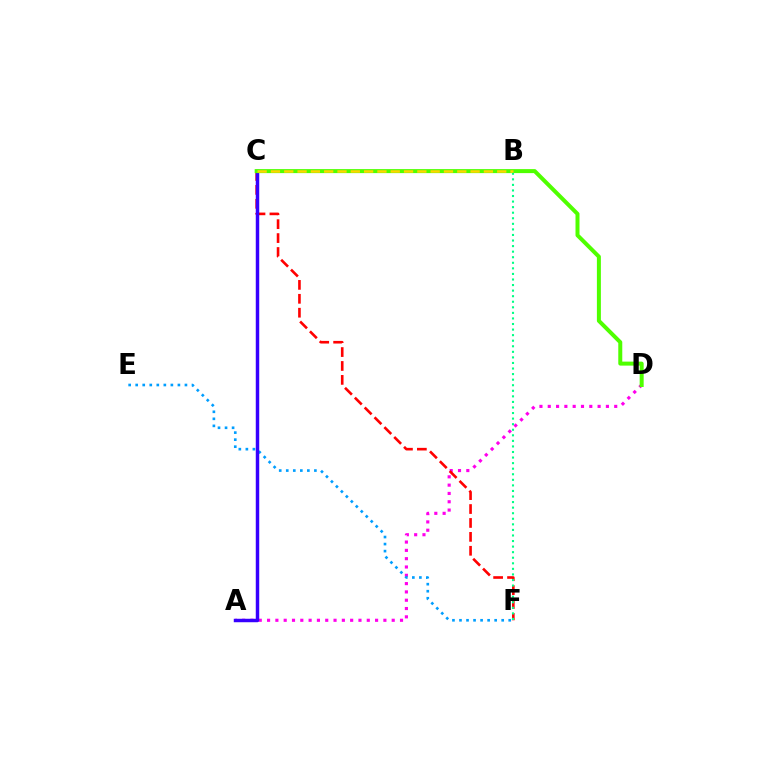{('A', 'D'): [{'color': '#ff00ed', 'line_style': 'dotted', 'thickness': 2.26}], ('E', 'F'): [{'color': '#009eff', 'line_style': 'dotted', 'thickness': 1.91}], ('C', 'F'): [{'color': '#ff0000', 'line_style': 'dashed', 'thickness': 1.89}], ('A', 'C'): [{'color': '#3700ff', 'line_style': 'solid', 'thickness': 2.49}], ('C', 'D'): [{'color': '#4fff00', 'line_style': 'solid', 'thickness': 2.88}], ('B', 'F'): [{'color': '#00ff86', 'line_style': 'dotted', 'thickness': 1.51}], ('B', 'C'): [{'color': '#ffd500', 'line_style': 'dashed', 'thickness': 1.81}]}